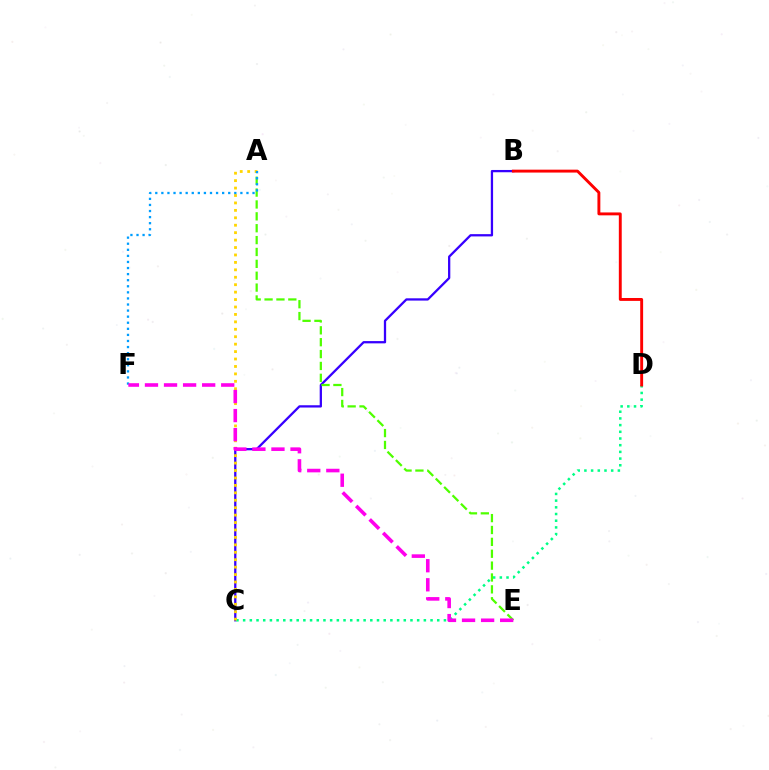{('B', 'C'): [{'color': '#3700ff', 'line_style': 'solid', 'thickness': 1.64}], ('C', 'D'): [{'color': '#00ff86', 'line_style': 'dotted', 'thickness': 1.82}], ('A', 'E'): [{'color': '#4fff00', 'line_style': 'dashed', 'thickness': 1.61}], ('A', 'C'): [{'color': '#ffd500', 'line_style': 'dotted', 'thickness': 2.02}], ('A', 'F'): [{'color': '#009eff', 'line_style': 'dotted', 'thickness': 1.65}], ('B', 'D'): [{'color': '#ff0000', 'line_style': 'solid', 'thickness': 2.09}], ('E', 'F'): [{'color': '#ff00ed', 'line_style': 'dashed', 'thickness': 2.59}]}